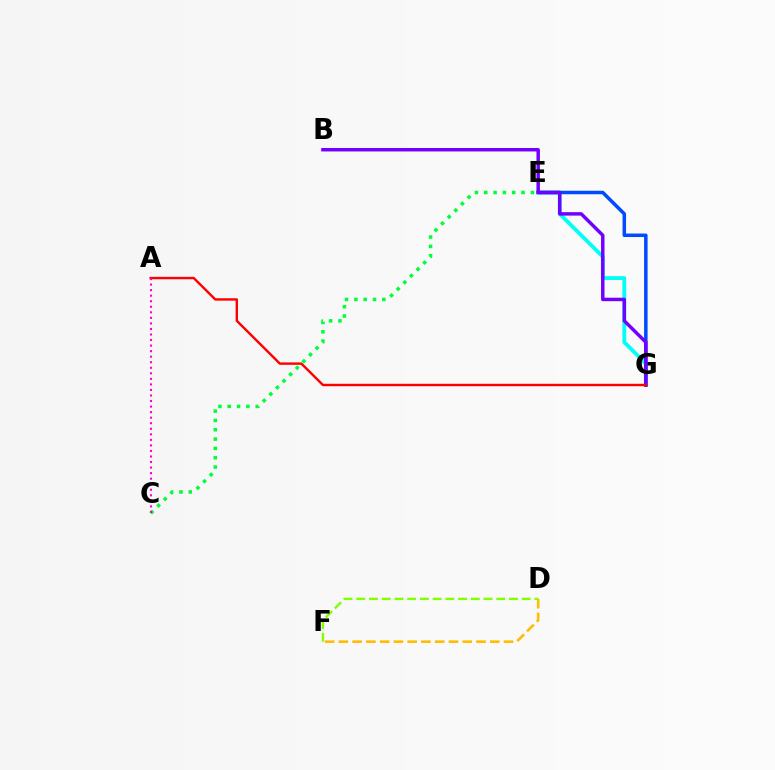{('D', 'F'): [{'color': '#ffbd00', 'line_style': 'dashed', 'thickness': 1.87}, {'color': '#84ff00', 'line_style': 'dashed', 'thickness': 1.73}], ('C', 'E'): [{'color': '#00ff39', 'line_style': 'dotted', 'thickness': 2.53}], ('E', 'G'): [{'color': '#00fff6', 'line_style': 'solid', 'thickness': 2.76}, {'color': '#004bff', 'line_style': 'solid', 'thickness': 2.52}], ('B', 'G'): [{'color': '#7200ff', 'line_style': 'solid', 'thickness': 2.49}], ('A', 'G'): [{'color': '#ff0000', 'line_style': 'solid', 'thickness': 1.74}], ('A', 'C'): [{'color': '#ff00cf', 'line_style': 'dotted', 'thickness': 1.51}]}